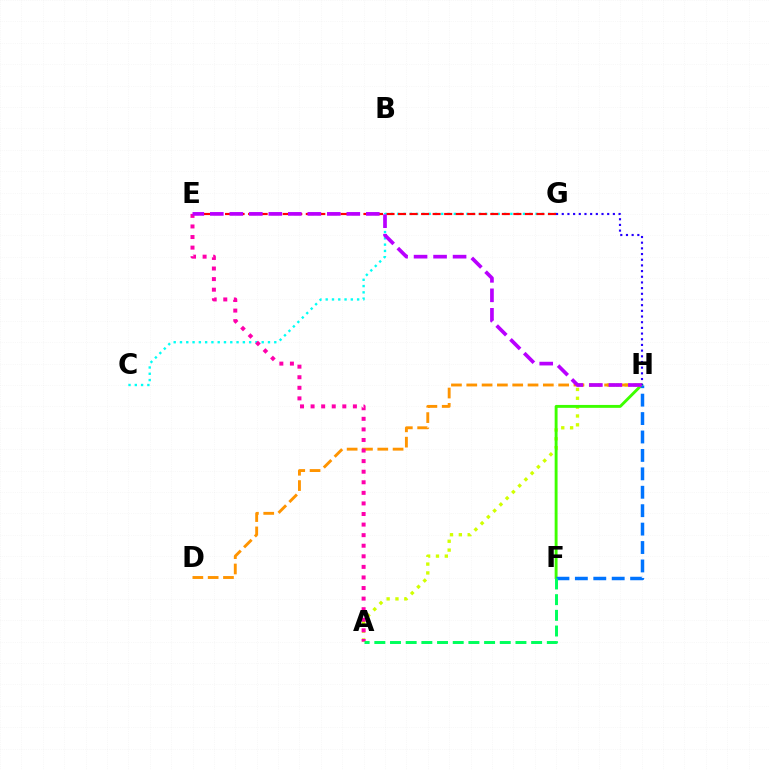{('A', 'H'): [{'color': '#d1ff00', 'line_style': 'dotted', 'thickness': 2.4}], ('F', 'H'): [{'color': '#3dff00', 'line_style': 'solid', 'thickness': 2.08}, {'color': '#0074ff', 'line_style': 'dashed', 'thickness': 2.5}], ('C', 'G'): [{'color': '#00fff6', 'line_style': 'dotted', 'thickness': 1.71}], ('E', 'G'): [{'color': '#ff0000', 'line_style': 'dashed', 'thickness': 1.57}], ('D', 'H'): [{'color': '#ff9400', 'line_style': 'dashed', 'thickness': 2.08}], ('A', 'E'): [{'color': '#ff00ac', 'line_style': 'dotted', 'thickness': 2.87}], ('G', 'H'): [{'color': '#2500ff', 'line_style': 'dotted', 'thickness': 1.54}], ('A', 'F'): [{'color': '#00ff5c', 'line_style': 'dashed', 'thickness': 2.13}], ('E', 'H'): [{'color': '#b900ff', 'line_style': 'dashed', 'thickness': 2.65}]}